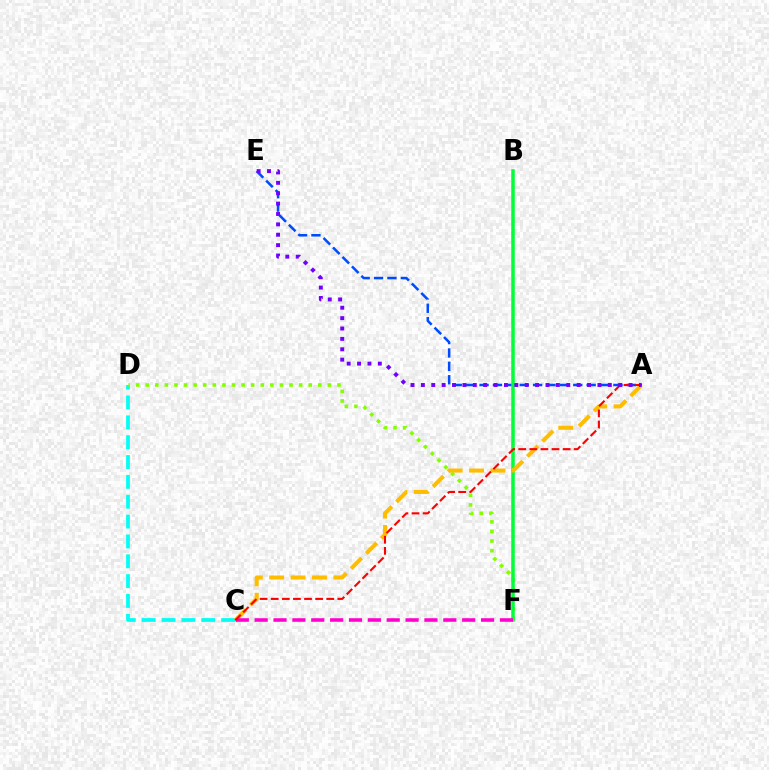{('A', 'E'): [{'color': '#004bff', 'line_style': 'dashed', 'thickness': 1.82}, {'color': '#7200ff', 'line_style': 'dotted', 'thickness': 2.82}], ('C', 'D'): [{'color': '#00fff6', 'line_style': 'dashed', 'thickness': 2.7}], ('D', 'F'): [{'color': '#84ff00', 'line_style': 'dotted', 'thickness': 2.61}], ('B', 'F'): [{'color': '#00ff39', 'line_style': 'solid', 'thickness': 2.52}], ('A', 'C'): [{'color': '#ffbd00', 'line_style': 'dashed', 'thickness': 2.91}, {'color': '#ff0000', 'line_style': 'dashed', 'thickness': 1.51}], ('C', 'F'): [{'color': '#ff00cf', 'line_style': 'dashed', 'thickness': 2.56}]}